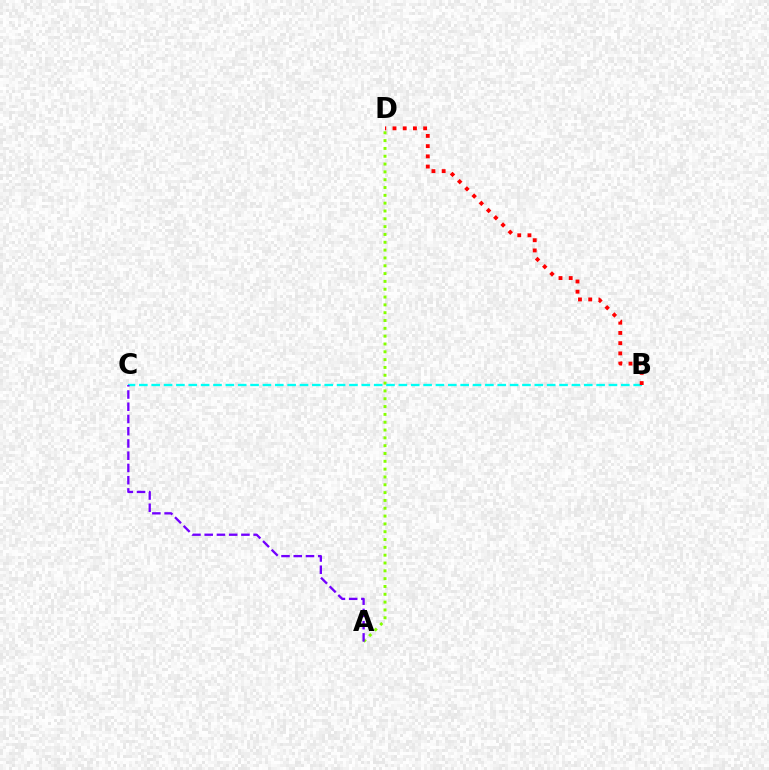{('A', 'D'): [{'color': '#84ff00', 'line_style': 'dotted', 'thickness': 2.13}], ('B', 'C'): [{'color': '#00fff6', 'line_style': 'dashed', 'thickness': 1.68}], ('B', 'D'): [{'color': '#ff0000', 'line_style': 'dotted', 'thickness': 2.78}], ('A', 'C'): [{'color': '#7200ff', 'line_style': 'dashed', 'thickness': 1.66}]}